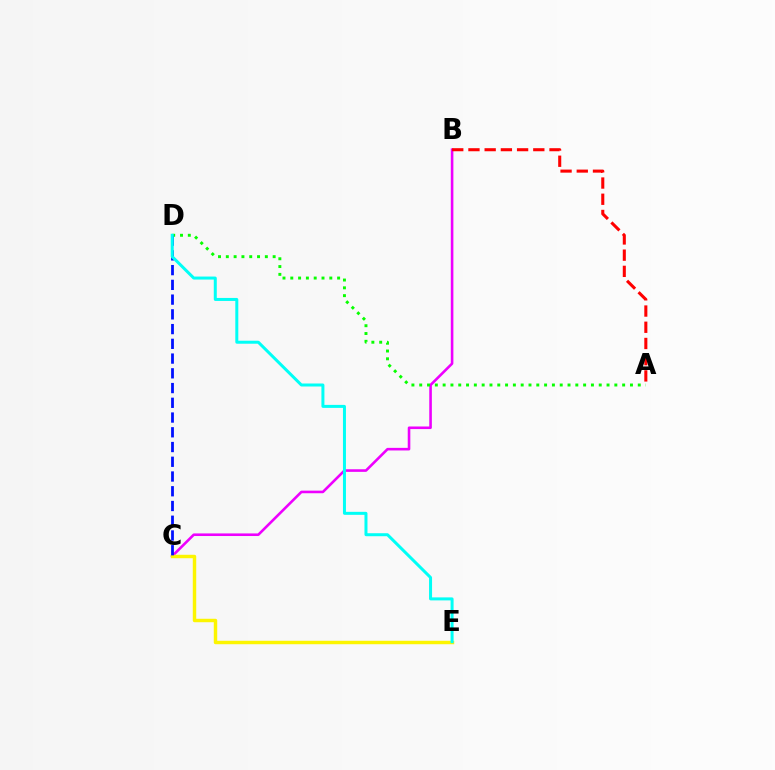{('B', 'C'): [{'color': '#ee00ff', 'line_style': 'solid', 'thickness': 1.87}], ('A', 'D'): [{'color': '#08ff00', 'line_style': 'dotted', 'thickness': 2.12}], ('A', 'B'): [{'color': '#ff0000', 'line_style': 'dashed', 'thickness': 2.2}], ('C', 'E'): [{'color': '#fcf500', 'line_style': 'solid', 'thickness': 2.48}], ('C', 'D'): [{'color': '#0010ff', 'line_style': 'dashed', 'thickness': 2.0}], ('D', 'E'): [{'color': '#00fff6', 'line_style': 'solid', 'thickness': 2.16}]}